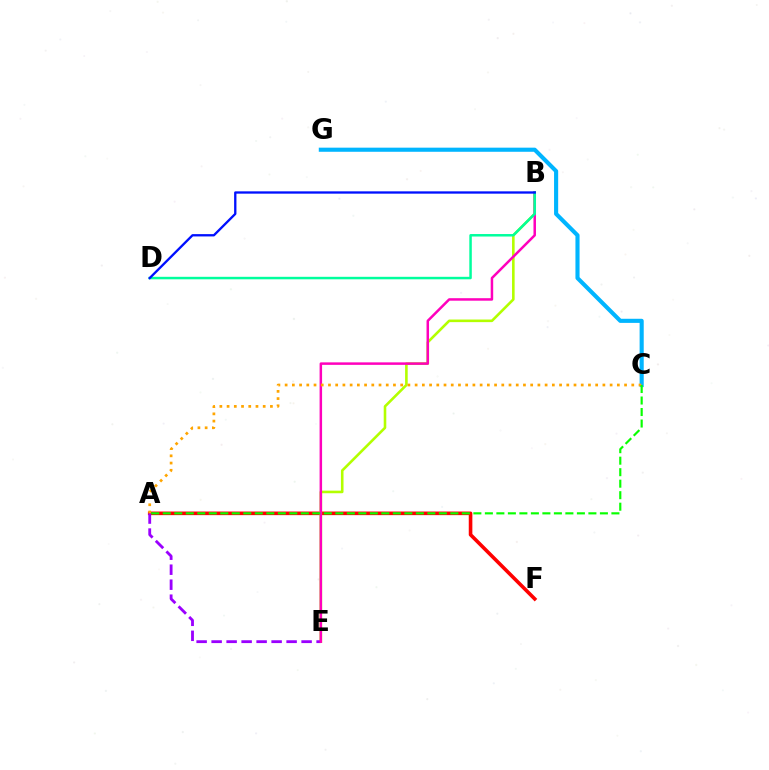{('A', 'F'): [{'color': '#ff0000', 'line_style': 'solid', 'thickness': 2.59}], ('B', 'E'): [{'color': '#b3ff00', 'line_style': 'solid', 'thickness': 1.87}, {'color': '#ff00bd', 'line_style': 'solid', 'thickness': 1.8}], ('C', 'G'): [{'color': '#00b5ff', 'line_style': 'solid', 'thickness': 2.96}], ('A', 'E'): [{'color': '#9b00ff', 'line_style': 'dashed', 'thickness': 2.04}], ('A', 'C'): [{'color': '#ffa500', 'line_style': 'dotted', 'thickness': 1.96}, {'color': '#08ff00', 'line_style': 'dashed', 'thickness': 1.56}], ('B', 'D'): [{'color': '#00ff9d', 'line_style': 'solid', 'thickness': 1.79}, {'color': '#0010ff', 'line_style': 'solid', 'thickness': 1.67}]}